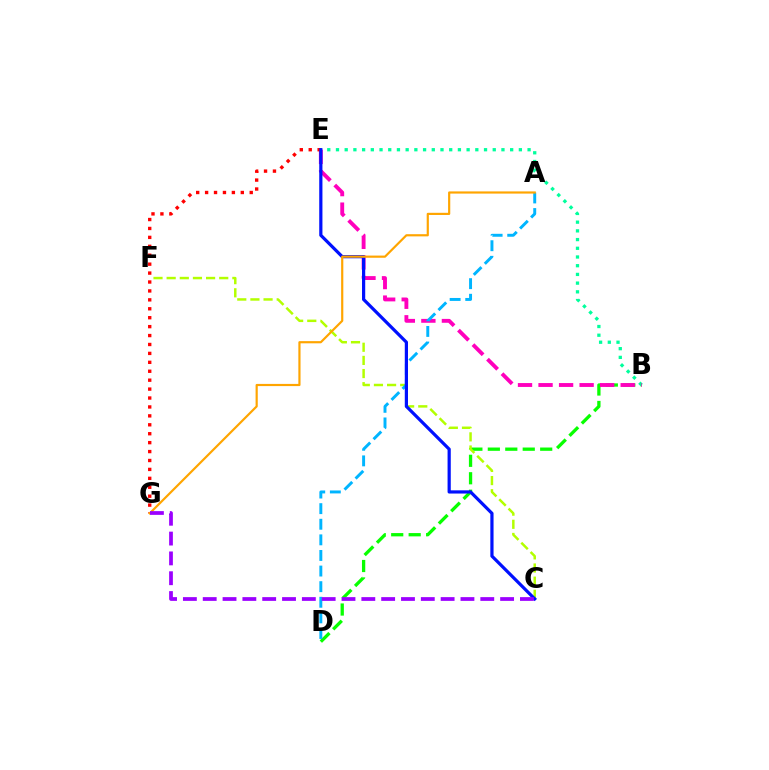{('B', 'D'): [{'color': '#08ff00', 'line_style': 'dashed', 'thickness': 2.37}], ('B', 'E'): [{'color': '#00ff9d', 'line_style': 'dotted', 'thickness': 2.37}, {'color': '#ff00bd', 'line_style': 'dashed', 'thickness': 2.79}], ('C', 'F'): [{'color': '#b3ff00', 'line_style': 'dashed', 'thickness': 1.79}], ('A', 'D'): [{'color': '#00b5ff', 'line_style': 'dashed', 'thickness': 2.12}], ('E', 'G'): [{'color': '#ff0000', 'line_style': 'dotted', 'thickness': 2.42}], ('C', 'E'): [{'color': '#0010ff', 'line_style': 'solid', 'thickness': 2.31}], ('A', 'G'): [{'color': '#ffa500', 'line_style': 'solid', 'thickness': 1.57}], ('C', 'G'): [{'color': '#9b00ff', 'line_style': 'dashed', 'thickness': 2.69}]}